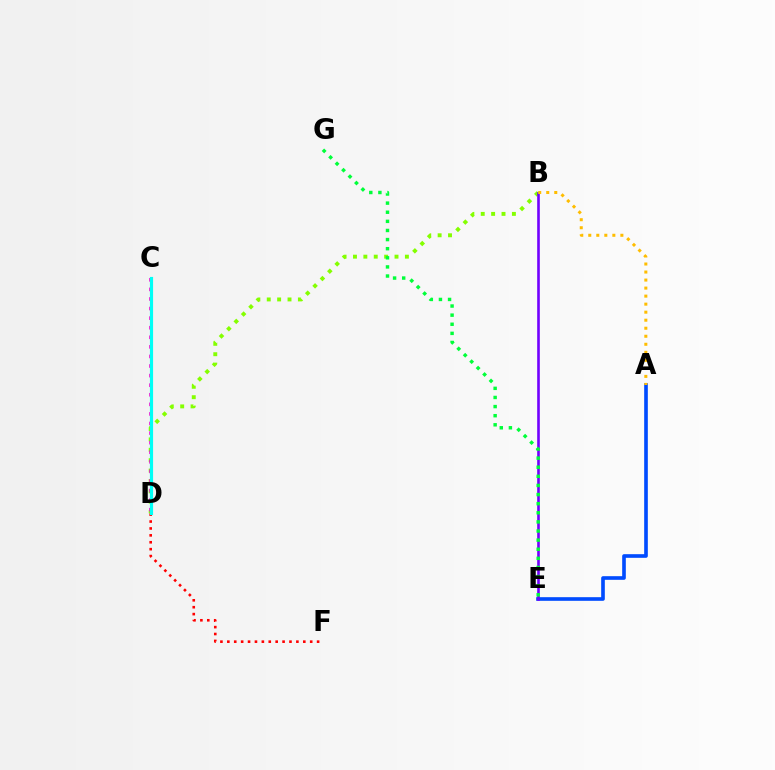{('B', 'D'): [{'color': '#84ff00', 'line_style': 'dotted', 'thickness': 2.82}], ('A', 'E'): [{'color': '#004bff', 'line_style': 'solid', 'thickness': 2.62}], ('B', 'E'): [{'color': '#7200ff', 'line_style': 'solid', 'thickness': 1.88}], ('D', 'F'): [{'color': '#ff0000', 'line_style': 'dotted', 'thickness': 1.88}], ('C', 'D'): [{'color': '#ff00cf', 'line_style': 'dotted', 'thickness': 2.6}, {'color': '#00fff6', 'line_style': 'solid', 'thickness': 2.28}], ('A', 'B'): [{'color': '#ffbd00', 'line_style': 'dotted', 'thickness': 2.18}], ('E', 'G'): [{'color': '#00ff39', 'line_style': 'dotted', 'thickness': 2.48}]}